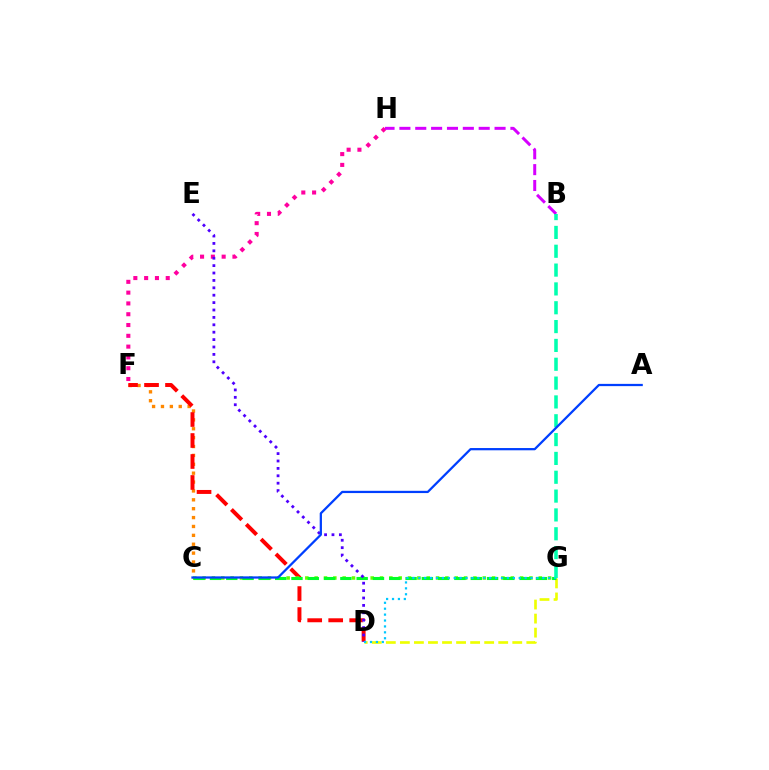{('C', 'F'): [{'color': '#ff8800', 'line_style': 'dotted', 'thickness': 2.41}], ('D', 'F'): [{'color': '#ff0000', 'line_style': 'dashed', 'thickness': 2.85}], ('F', 'H'): [{'color': '#ff00a0', 'line_style': 'dotted', 'thickness': 2.93}], ('C', 'G'): [{'color': '#66ff00', 'line_style': 'dotted', 'thickness': 2.54}, {'color': '#00ff27', 'line_style': 'dashed', 'thickness': 2.21}], ('D', 'G'): [{'color': '#eeff00', 'line_style': 'dashed', 'thickness': 1.91}, {'color': '#00c7ff', 'line_style': 'dotted', 'thickness': 1.61}], ('B', 'H'): [{'color': '#d600ff', 'line_style': 'dashed', 'thickness': 2.15}], ('D', 'E'): [{'color': '#4f00ff', 'line_style': 'dotted', 'thickness': 2.01}], ('B', 'G'): [{'color': '#00ffaf', 'line_style': 'dashed', 'thickness': 2.56}], ('A', 'C'): [{'color': '#003fff', 'line_style': 'solid', 'thickness': 1.62}]}